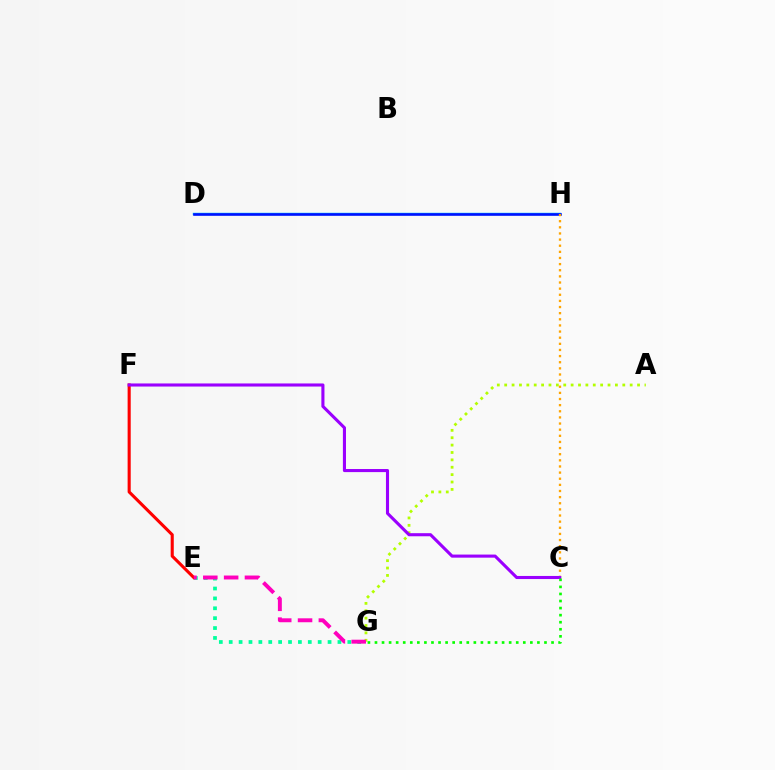{('E', 'F'): [{'color': '#ff0000', 'line_style': 'solid', 'thickness': 2.22}], ('D', 'H'): [{'color': '#00b5ff', 'line_style': 'solid', 'thickness': 1.76}, {'color': '#0010ff', 'line_style': 'solid', 'thickness': 1.85}], ('A', 'G'): [{'color': '#b3ff00', 'line_style': 'dotted', 'thickness': 2.01}], ('C', 'H'): [{'color': '#ffa500', 'line_style': 'dotted', 'thickness': 1.67}], ('E', 'G'): [{'color': '#00ff9d', 'line_style': 'dotted', 'thickness': 2.69}, {'color': '#ff00bd', 'line_style': 'dashed', 'thickness': 2.83}], ('C', 'F'): [{'color': '#9b00ff', 'line_style': 'solid', 'thickness': 2.23}], ('C', 'G'): [{'color': '#08ff00', 'line_style': 'dotted', 'thickness': 1.92}]}